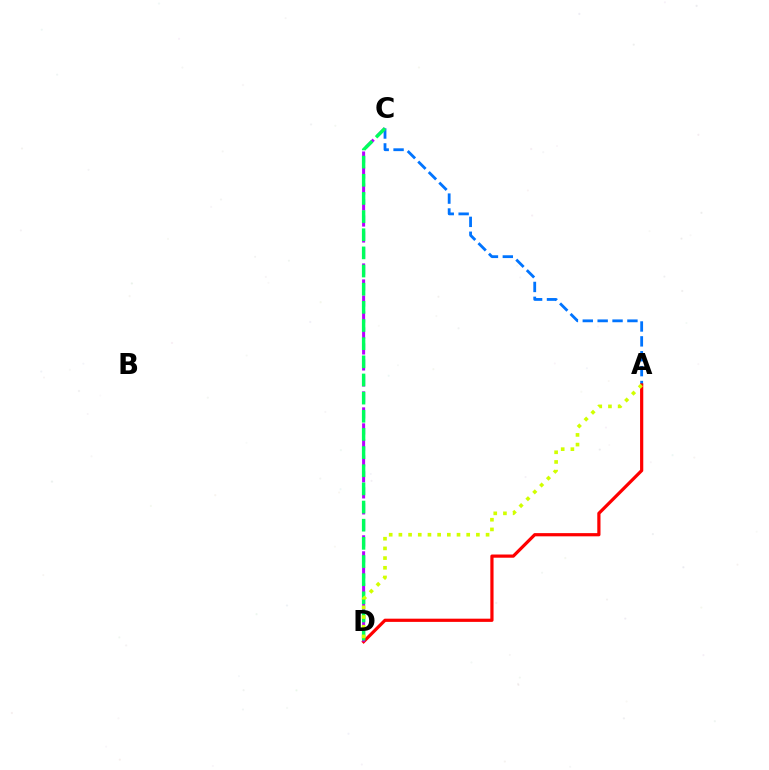{('A', 'C'): [{'color': '#0074ff', 'line_style': 'dashed', 'thickness': 2.02}], ('A', 'D'): [{'color': '#ff0000', 'line_style': 'solid', 'thickness': 2.31}, {'color': '#d1ff00', 'line_style': 'dotted', 'thickness': 2.63}], ('C', 'D'): [{'color': '#b900ff', 'line_style': 'dashed', 'thickness': 2.17}, {'color': '#00ff5c', 'line_style': 'dashed', 'thickness': 2.47}]}